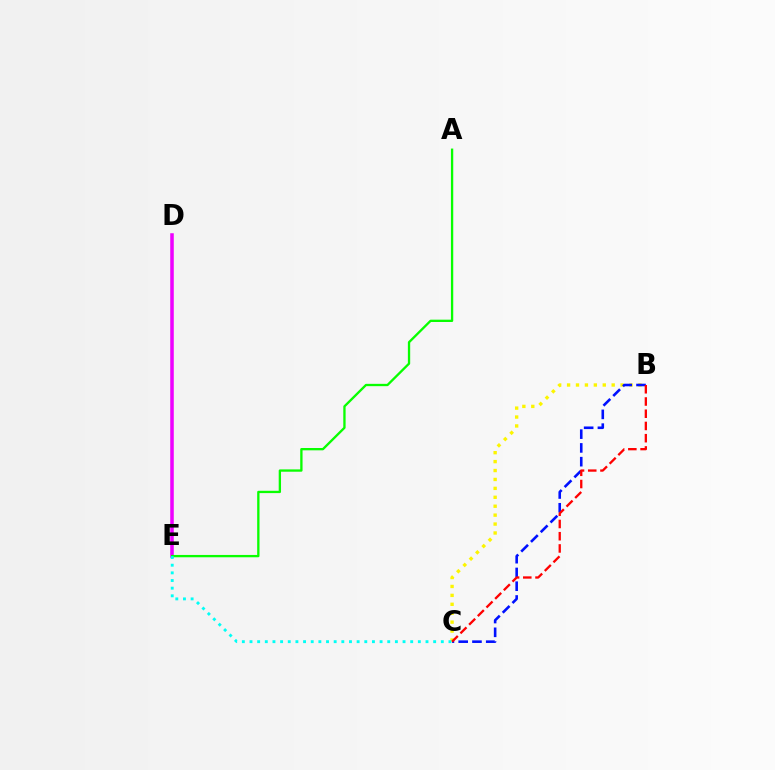{('B', 'C'): [{'color': '#fcf500', 'line_style': 'dotted', 'thickness': 2.42}, {'color': '#0010ff', 'line_style': 'dashed', 'thickness': 1.87}, {'color': '#ff0000', 'line_style': 'dashed', 'thickness': 1.66}], ('D', 'E'): [{'color': '#ee00ff', 'line_style': 'solid', 'thickness': 2.55}], ('A', 'E'): [{'color': '#08ff00', 'line_style': 'solid', 'thickness': 1.67}], ('C', 'E'): [{'color': '#00fff6', 'line_style': 'dotted', 'thickness': 2.08}]}